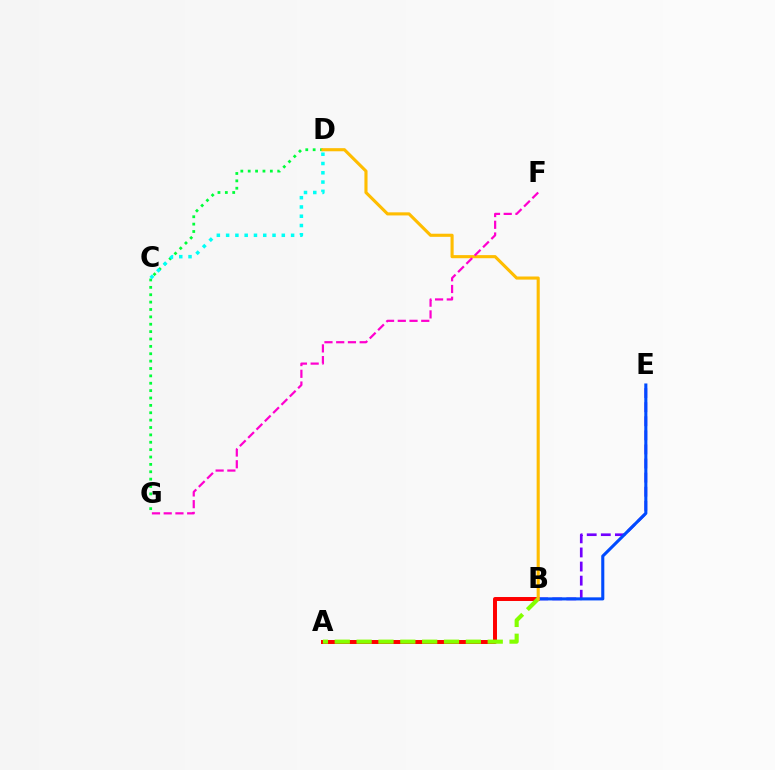{('A', 'B'): [{'color': '#ff0000', 'line_style': 'solid', 'thickness': 2.85}, {'color': '#84ff00', 'line_style': 'dashed', 'thickness': 2.97}], ('B', 'E'): [{'color': '#7200ff', 'line_style': 'dashed', 'thickness': 1.91}, {'color': '#004bff', 'line_style': 'solid', 'thickness': 2.22}], ('D', 'G'): [{'color': '#00ff39', 'line_style': 'dotted', 'thickness': 2.0}], ('B', 'D'): [{'color': '#ffbd00', 'line_style': 'solid', 'thickness': 2.24}], ('C', 'D'): [{'color': '#00fff6', 'line_style': 'dotted', 'thickness': 2.52}], ('F', 'G'): [{'color': '#ff00cf', 'line_style': 'dashed', 'thickness': 1.59}]}